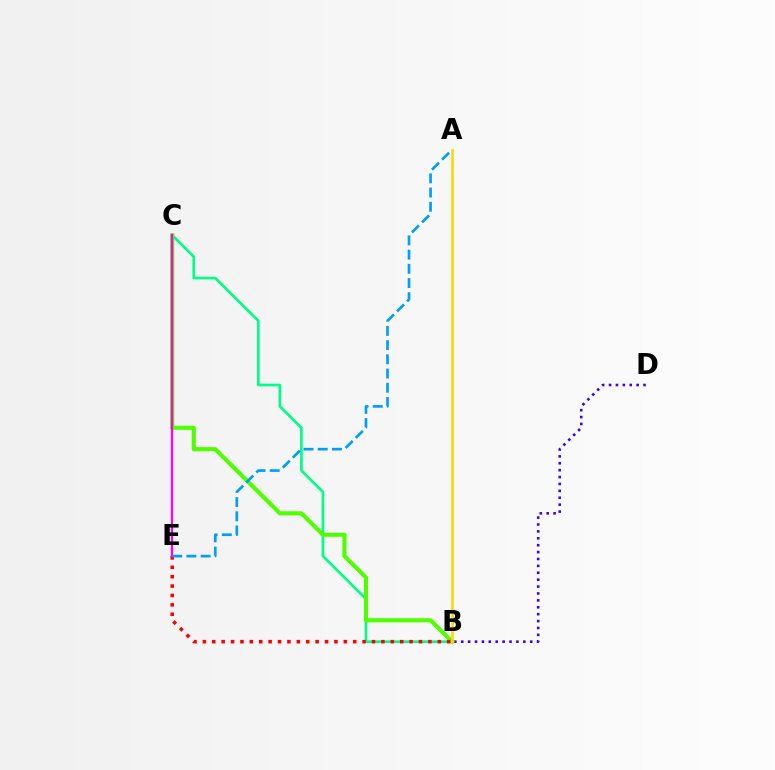{('B', 'D'): [{'color': '#3700ff', 'line_style': 'dotted', 'thickness': 1.87}], ('B', 'C'): [{'color': '#00ff86', 'line_style': 'solid', 'thickness': 1.93}, {'color': '#4fff00', 'line_style': 'solid', 'thickness': 2.95}], ('B', 'E'): [{'color': '#ff0000', 'line_style': 'dotted', 'thickness': 2.55}], ('A', 'B'): [{'color': '#ffd500', 'line_style': 'solid', 'thickness': 1.8}], ('C', 'E'): [{'color': '#ff00ed', 'line_style': 'solid', 'thickness': 1.67}], ('A', 'E'): [{'color': '#009eff', 'line_style': 'dashed', 'thickness': 1.93}]}